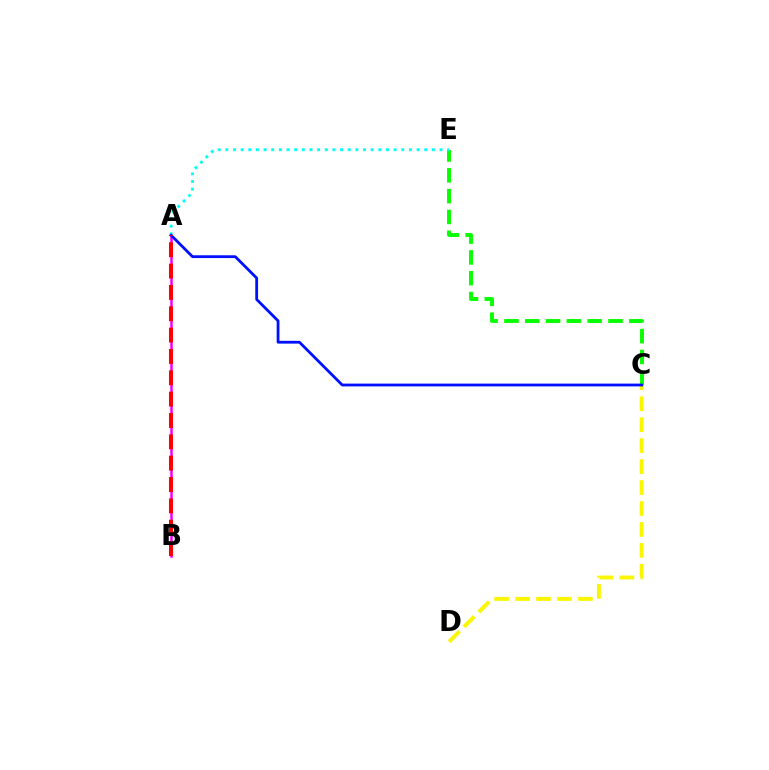{('A', 'B'): [{'color': '#ee00ff', 'line_style': 'solid', 'thickness': 1.8}, {'color': '#ff0000', 'line_style': 'dashed', 'thickness': 2.9}], ('C', 'E'): [{'color': '#08ff00', 'line_style': 'dashed', 'thickness': 2.83}], ('C', 'D'): [{'color': '#fcf500', 'line_style': 'dashed', 'thickness': 2.85}], ('A', 'E'): [{'color': '#00fff6', 'line_style': 'dotted', 'thickness': 2.08}], ('A', 'C'): [{'color': '#0010ff', 'line_style': 'solid', 'thickness': 2.01}]}